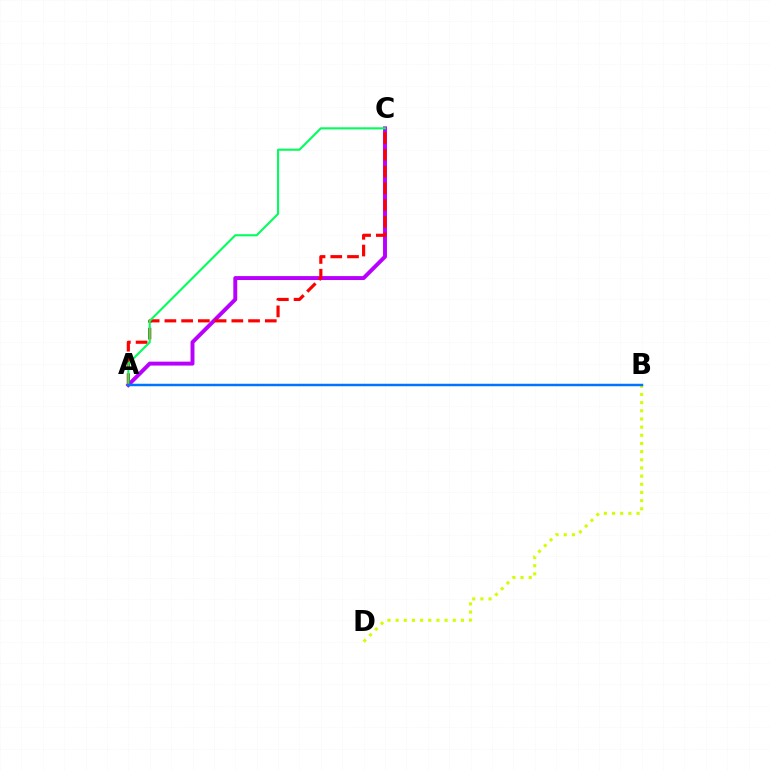{('A', 'C'): [{'color': '#b900ff', 'line_style': 'solid', 'thickness': 2.83}, {'color': '#ff0000', 'line_style': 'dashed', 'thickness': 2.27}, {'color': '#00ff5c', 'line_style': 'solid', 'thickness': 1.5}], ('B', 'D'): [{'color': '#d1ff00', 'line_style': 'dotted', 'thickness': 2.22}], ('A', 'B'): [{'color': '#0074ff', 'line_style': 'solid', 'thickness': 1.78}]}